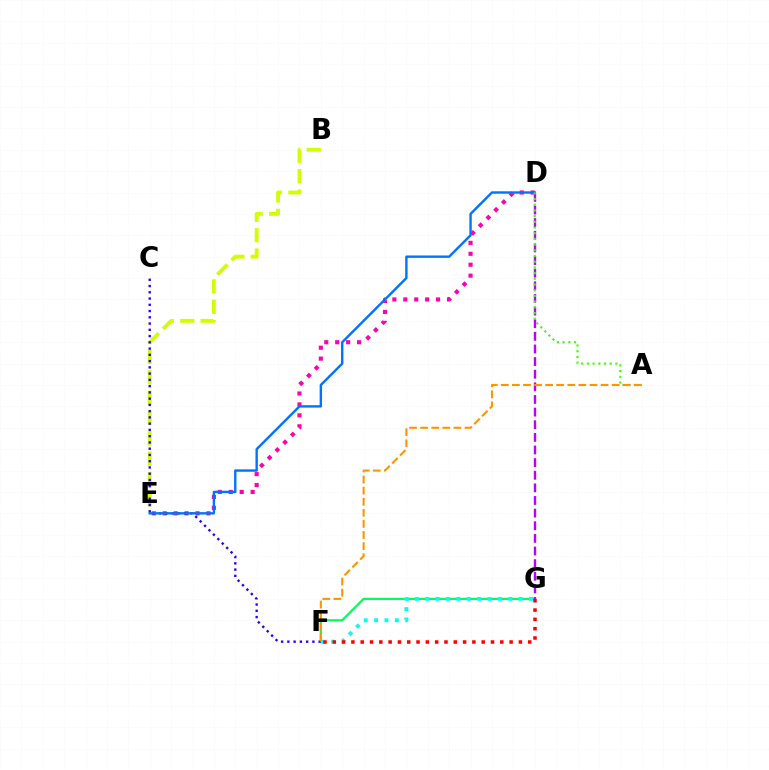{('F', 'G'): [{'color': '#00ff5c', 'line_style': 'solid', 'thickness': 1.61}, {'color': '#00fff6', 'line_style': 'dotted', 'thickness': 2.82}, {'color': '#ff0000', 'line_style': 'dotted', 'thickness': 2.53}], ('D', 'E'): [{'color': '#ff00ac', 'line_style': 'dotted', 'thickness': 2.97}, {'color': '#0074ff', 'line_style': 'solid', 'thickness': 1.73}], ('B', 'E'): [{'color': '#d1ff00', 'line_style': 'dashed', 'thickness': 2.77}], ('C', 'F'): [{'color': '#2500ff', 'line_style': 'dotted', 'thickness': 1.7}], ('D', 'G'): [{'color': '#b900ff', 'line_style': 'dashed', 'thickness': 1.72}], ('A', 'D'): [{'color': '#3dff00', 'line_style': 'dotted', 'thickness': 1.55}], ('A', 'F'): [{'color': '#ff9400', 'line_style': 'dashed', 'thickness': 1.51}]}